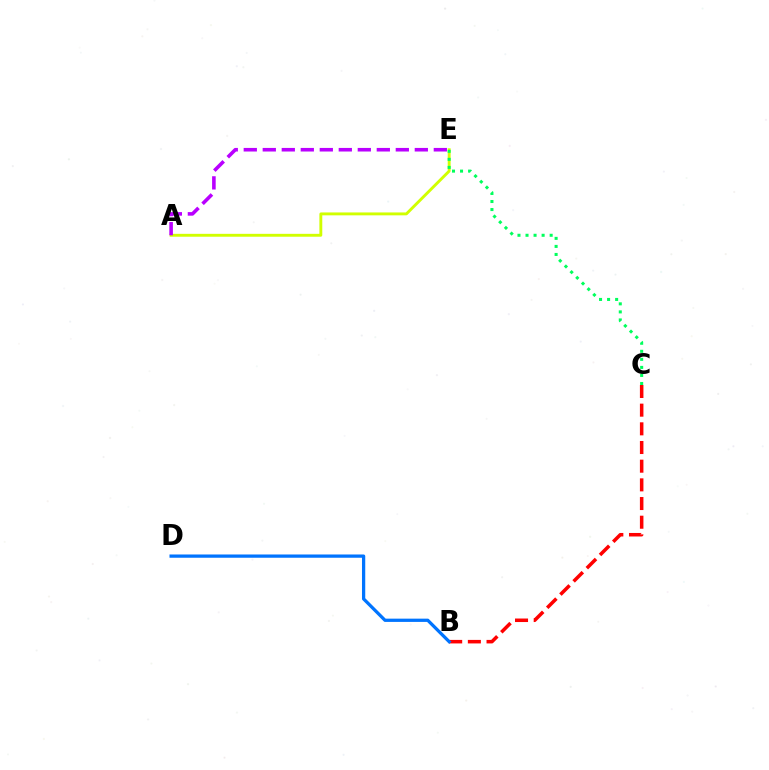{('B', 'C'): [{'color': '#ff0000', 'line_style': 'dashed', 'thickness': 2.54}], ('A', 'E'): [{'color': '#d1ff00', 'line_style': 'solid', 'thickness': 2.08}, {'color': '#b900ff', 'line_style': 'dashed', 'thickness': 2.58}], ('C', 'E'): [{'color': '#00ff5c', 'line_style': 'dotted', 'thickness': 2.19}], ('B', 'D'): [{'color': '#0074ff', 'line_style': 'solid', 'thickness': 2.35}]}